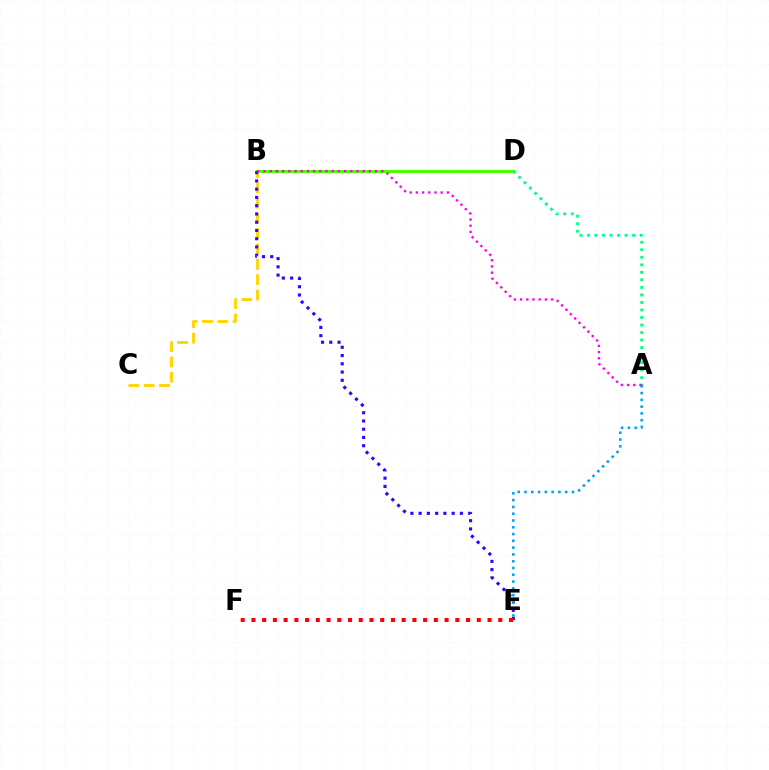{('B', 'D'): [{'color': '#4fff00', 'line_style': 'solid', 'thickness': 2.18}], ('B', 'C'): [{'color': '#ffd500', 'line_style': 'dashed', 'thickness': 2.08}], ('B', 'E'): [{'color': '#3700ff', 'line_style': 'dotted', 'thickness': 2.24}], ('E', 'F'): [{'color': '#ff0000', 'line_style': 'dotted', 'thickness': 2.92}], ('A', 'E'): [{'color': '#009eff', 'line_style': 'dotted', 'thickness': 1.84}], ('A', 'D'): [{'color': '#00ff86', 'line_style': 'dotted', 'thickness': 2.04}], ('A', 'B'): [{'color': '#ff00ed', 'line_style': 'dotted', 'thickness': 1.68}]}